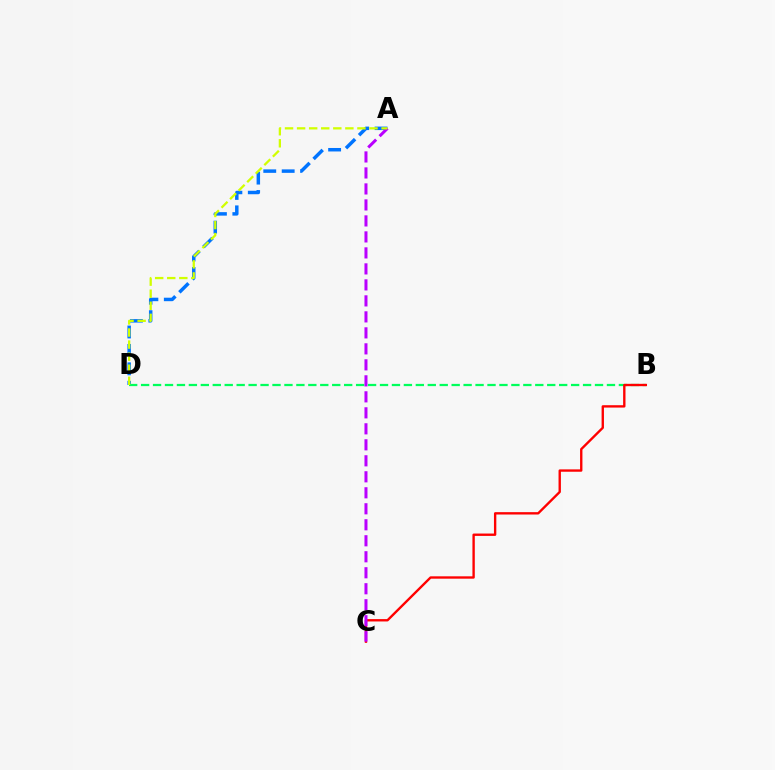{('A', 'D'): [{'color': '#0074ff', 'line_style': 'dashed', 'thickness': 2.5}, {'color': '#d1ff00', 'line_style': 'dashed', 'thickness': 1.64}], ('B', 'D'): [{'color': '#00ff5c', 'line_style': 'dashed', 'thickness': 1.62}], ('B', 'C'): [{'color': '#ff0000', 'line_style': 'solid', 'thickness': 1.7}], ('A', 'C'): [{'color': '#b900ff', 'line_style': 'dashed', 'thickness': 2.17}]}